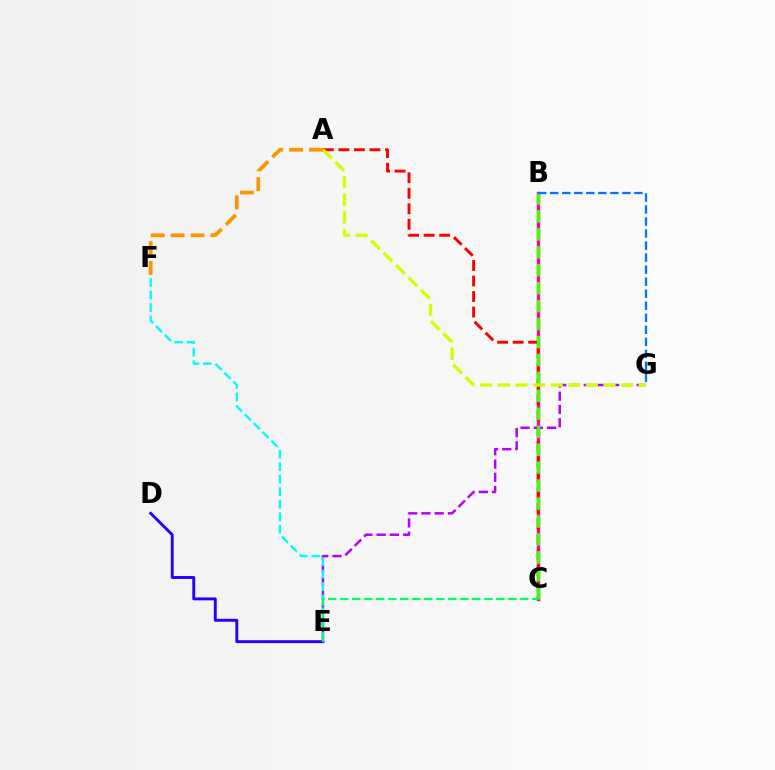{('B', 'C'): [{'color': '#ff00ac', 'line_style': 'solid', 'thickness': 2.45}, {'color': '#3dff00', 'line_style': 'dashed', 'thickness': 2.44}], ('D', 'E'): [{'color': '#2500ff', 'line_style': 'solid', 'thickness': 2.1}], ('E', 'G'): [{'color': '#b900ff', 'line_style': 'dashed', 'thickness': 1.8}], ('E', 'F'): [{'color': '#00fff6', 'line_style': 'dashed', 'thickness': 1.7}], ('A', 'C'): [{'color': '#ff0000', 'line_style': 'dashed', 'thickness': 2.11}], ('A', 'G'): [{'color': '#d1ff00', 'line_style': 'dashed', 'thickness': 2.39}], ('A', 'F'): [{'color': '#ff9400', 'line_style': 'dashed', 'thickness': 2.7}], ('B', 'G'): [{'color': '#0074ff', 'line_style': 'dashed', 'thickness': 1.63}], ('C', 'E'): [{'color': '#00ff5c', 'line_style': 'dashed', 'thickness': 1.63}]}